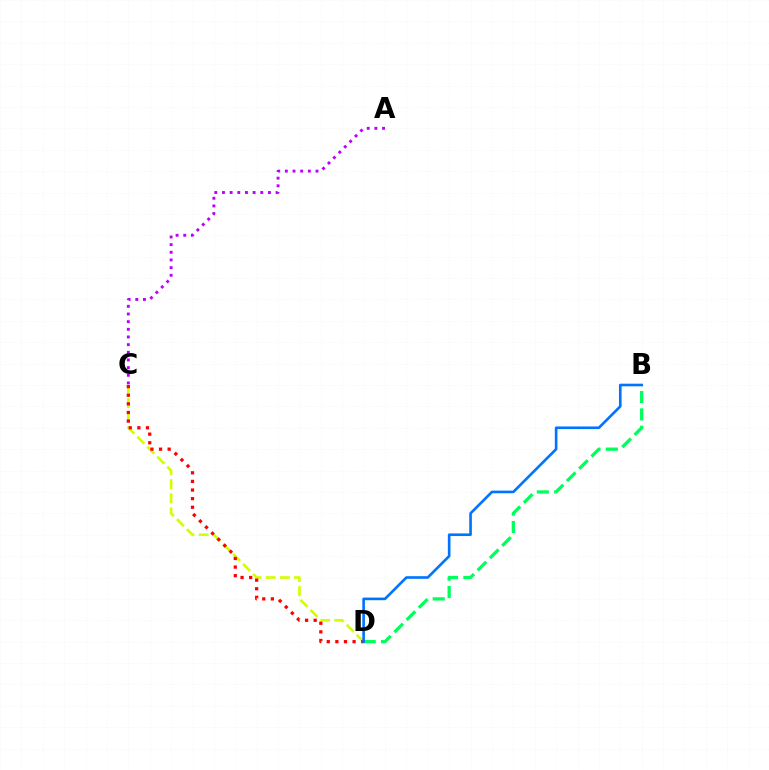{('C', 'D'): [{'color': '#d1ff00', 'line_style': 'dashed', 'thickness': 1.92}, {'color': '#ff0000', 'line_style': 'dotted', 'thickness': 2.34}], ('A', 'C'): [{'color': '#b900ff', 'line_style': 'dotted', 'thickness': 2.08}], ('B', 'D'): [{'color': '#00ff5c', 'line_style': 'dashed', 'thickness': 2.36}, {'color': '#0074ff', 'line_style': 'solid', 'thickness': 1.9}]}